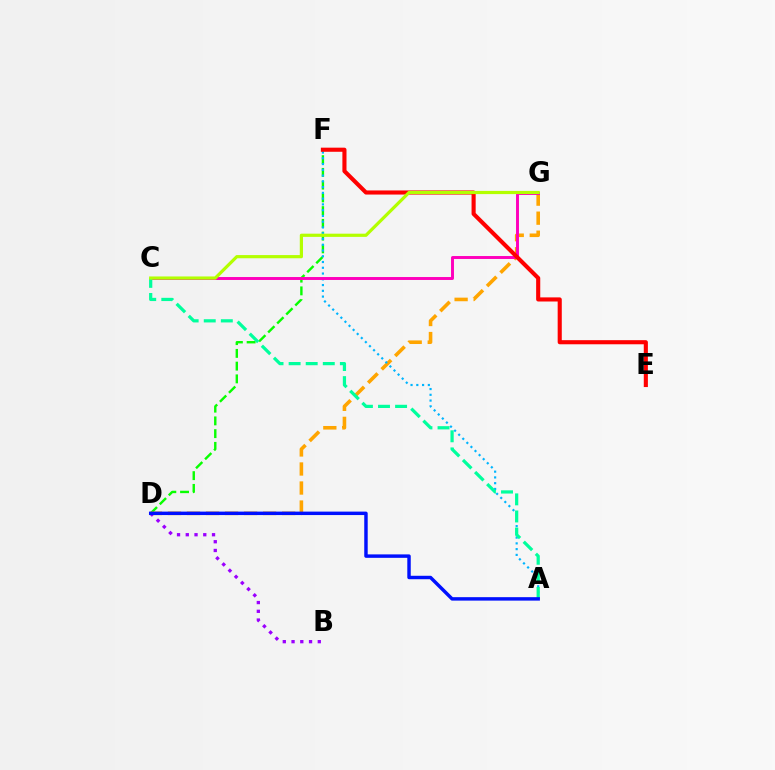{('D', 'F'): [{'color': '#08ff00', 'line_style': 'dashed', 'thickness': 1.73}], ('D', 'G'): [{'color': '#ffa500', 'line_style': 'dashed', 'thickness': 2.59}], ('A', 'F'): [{'color': '#00b5ff', 'line_style': 'dotted', 'thickness': 1.57}], ('C', 'G'): [{'color': '#ff00bd', 'line_style': 'solid', 'thickness': 2.11}, {'color': '#b3ff00', 'line_style': 'solid', 'thickness': 2.3}], ('A', 'C'): [{'color': '#00ff9d', 'line_style': 'dashed', 'thickness': 2.32}], ('E', 'F'): [{'color': '#ff0000', 'line_style': 'solid', 'thickness': 2.96}], ('B', 'D'): [{'color': '#9b00ff', 'line_style': 'dotted', 'thickness': 2.38}], ('A', 'D'): [{'color': '#0010ff', 'line_style': 'solid', 'thickness': 2.48}]}